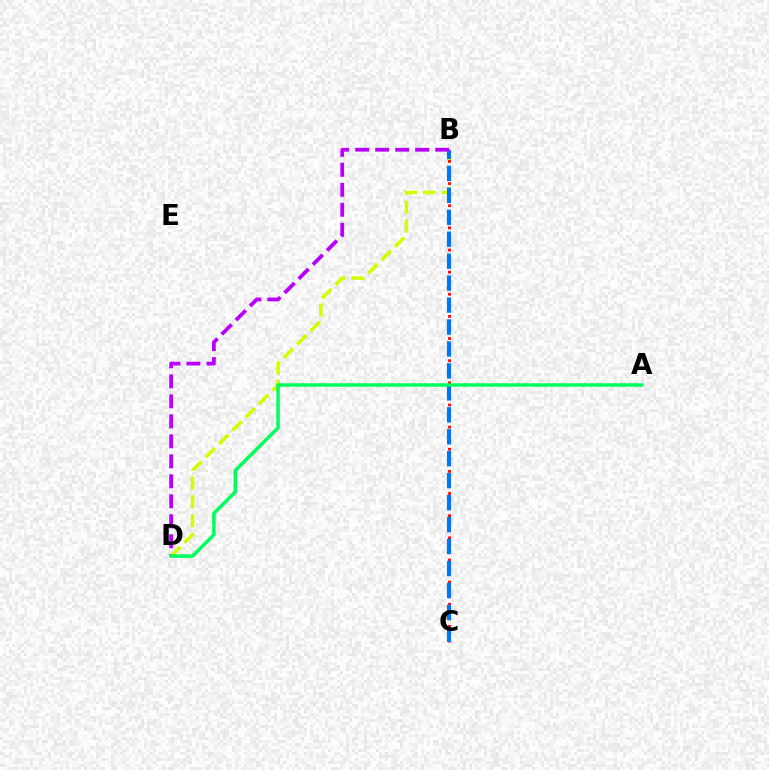{('B', 'D'): [{'color': '#d1ff00', 'line_style': 'dashed', 'thickness': 2.56}, {'color': '#b900ff', 'line_style': 'dashed', 'thickness': 2.72}], ('B', 'C'): [{'color': '#ff0000', 'line_style': 'dotted', 'thickness': 2.01}, {'color': '#0074ff', 'line_style': 'dashed', 'thickness': 2.98}], ('A', 'D'): [{'color': '#00ff5c', 'line_style': 'solid', 'thickness': 2.51}]}